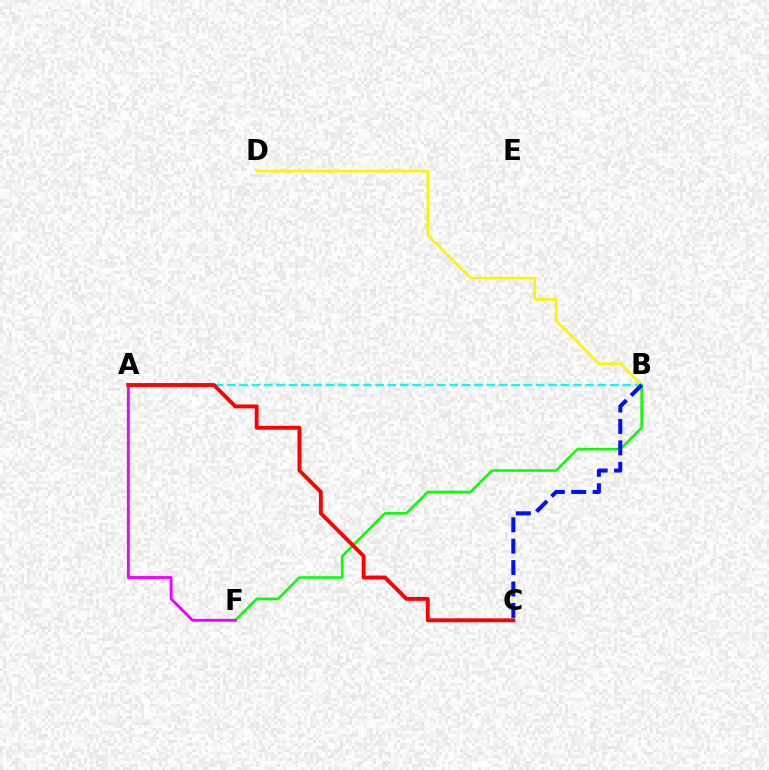{('B', 'D'): [{'color': '#fcf500', 'line_style': 'solid', 'thickness': 1.86}], ('B', 'F'): [{'color': '#08ff00', 'line_style': 'solid', 'thickness': 1.84}], ('A', 'B'): [{'color': '#00fff6', 'line_style': 'dashed', 'thickness': 1.68}], ('A', 'F'): [{'color': '#ee00ff', 'line_style': 'solid', 'thickness': 2.04}], ('A', 'C'): [{'color': '#ff0000', 'line_style': 'solid', 'thickness': 2.78}], ('B', 'C'): [{'color': '#0010ff', 'line_style': 'dashed', 'thickness': 2.91}]}